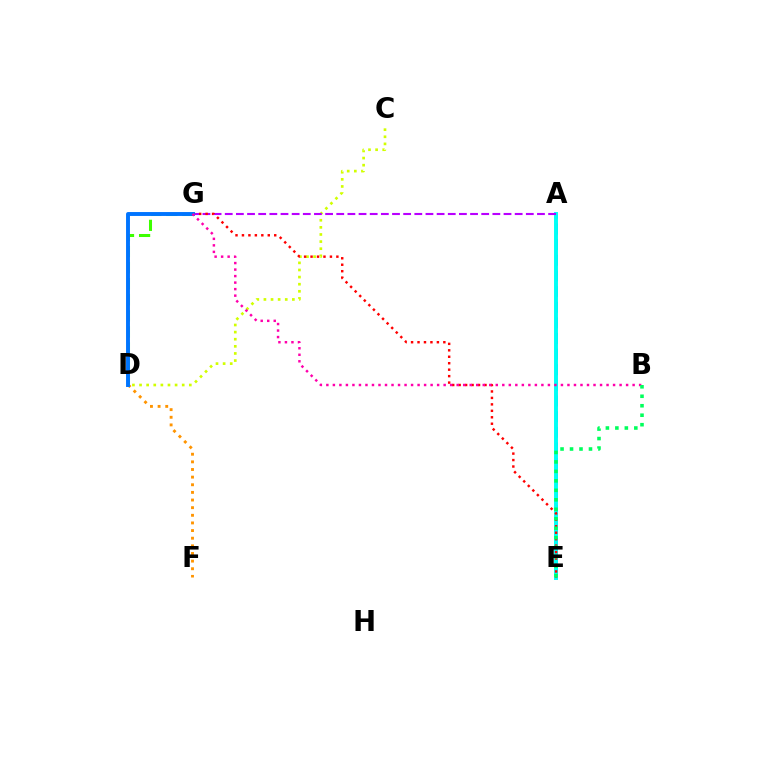{('A', 'E'): [{'color': '#2500ff', 'line_style': 'dashed', 'thickness': 2.12}, {'color': '#00fff6', 'line_style': 'solid', 'thickness': 2.83}], ('C', 'D'): [{'color': '#d1ff00', 'line_style': 'dotted', 'thickness': 1.93}], ('D', 'F'): [{'color': '#ff9400', 'line_style': 'dotted', 'thickness': 2.07}], ('D', 'G'): [{'color': '#3dff00', 'line_style': 'dashed', 'thickness': 2.18}, {'color': '#0074ff', 'line_style': 'solid', 'thickness': 2.81}], ('A', 'G'): [{'color': '#b900ff', 'line_style': 'dashed', 'thickness': 1.51}], ('E', 'G'): [{'color': '#ff0000', 'line_style': 'dotted', 'thickness': 1.75}], ('B', 'G'): [{'color': '#ff00ac', 'line_style': 'dotted', 'thickness': 1.77}], ('B', 'E'): [{'color': '#00ff5c', 'line_style': 'dotted', 'thickness': 2.57}]}